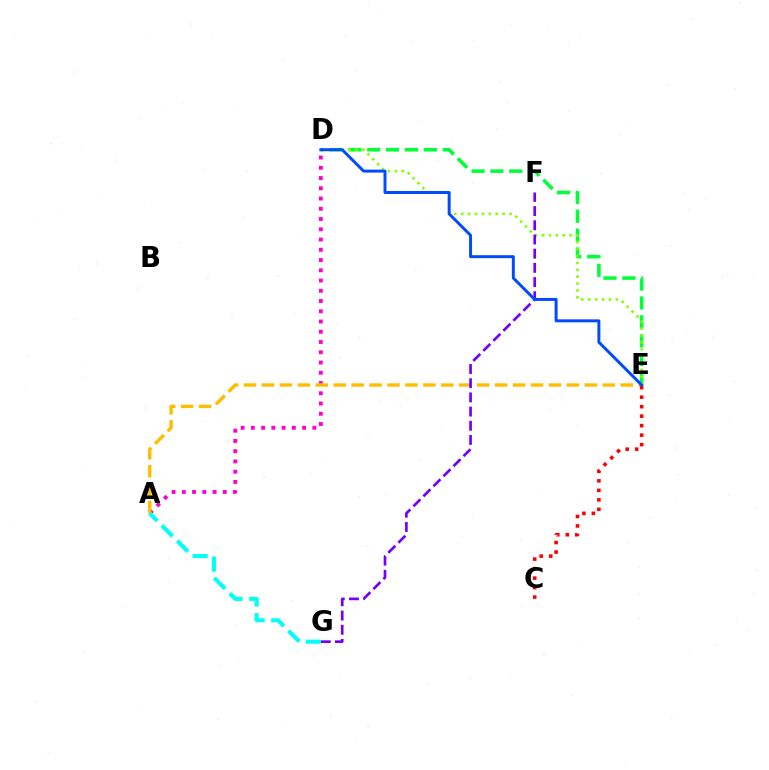{('D', 'E'): [{'color': '#00ff39', 'line_style': 'dashed', 'thickness': 2.56}, {'color': '#84ff00', 'line_style': 'dotted', 'thickness': 1.87}, {'color': '#004bff', 'line_style': 'solid', 'thickness': 2.13}], ('A', 'D'): [{'color': '#ff00cf', 'line_style': 'dotted', 'thickness': 2.78}], ('A', 'E'): [{'color': '#ffbd00', 'line_style': 'dashed', 'thickness': 2.44}], ('F', 'G'): [{'color': '#7200ff', 'line_style': 'dashed', 'thickness': 1.93}], ('A', 'G'): [{'color': '#00fff6', 'line_style': 'dashed', 'thickness': 2.95}], ('C', 'E'): [{'color': '#ff0000', 'line_style': 'dotted', 'thickness': 2.58}]}